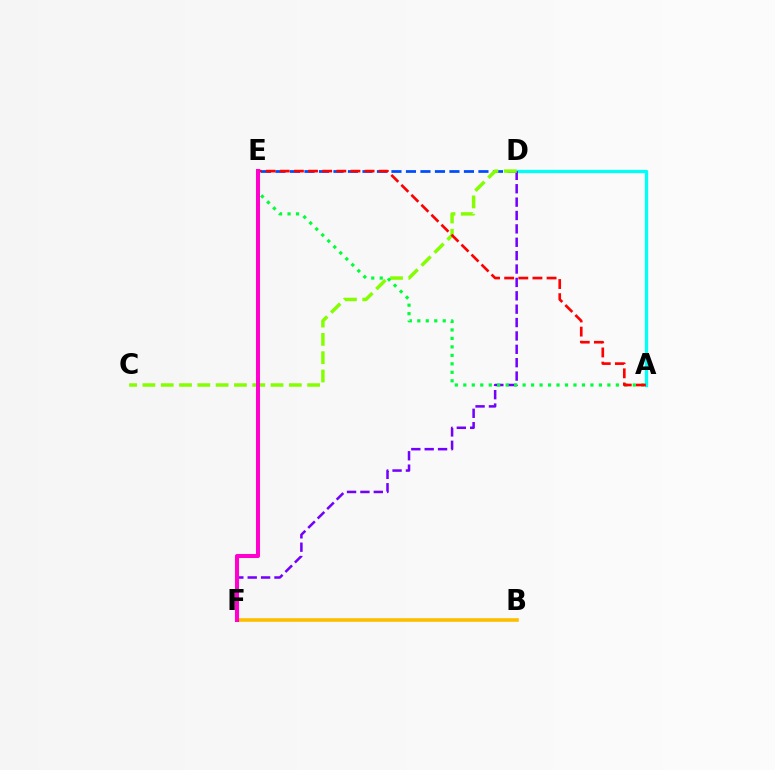{('D', 'E'): [{'color': '#004bff', 'line_style': 'dashed', 'thickness': 1.97}], ('A', 'D'): [{'color': '#00fff6', 'line_style': 'solid', 'thickness': 2.36}], ('B', 'F'): [{'color': '#ffbd00', 'line_style': 'solid', 'thickness': 2.6}], ('D', 'F'): [{'color': '#7200ff', 'line_style': 'dashed', 'thickness': 1.82}], ('C', 'D'): [{'color': '#84ff00', 'line_style': 'dashed', 'thickness': 2.49}], ('A', 'E'): [{'color': '#00ff39', 'line_style': 'dotted', 'thickness': 2.3}, {'color': '#ff0000', 'line_style': 'dashed', 'thickness': 1.92}], ('E', 'F'): [{'color': '#ff00cf', 'line_style': 'solid', 'thickness': 2.92}]}